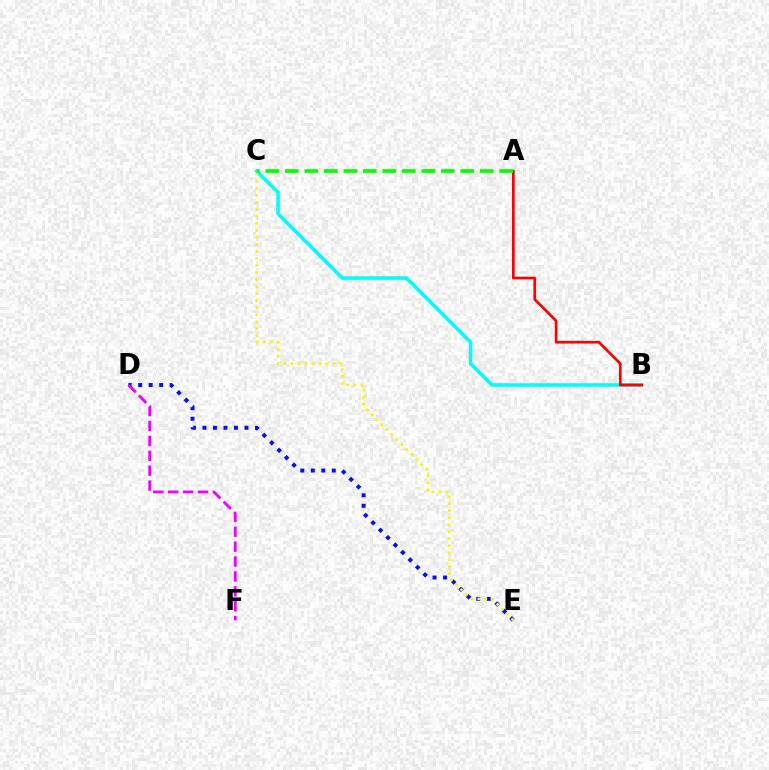{('B', 'C'): [{'color': '#00fff6', 'line_style': 'solid', 'thickness': 2.57}], ('A', 'B'): [{'color': '#ff0000', 'line_style': 'solid', 'thickness': 1.94}], ('D', 'E'): [{'color': '#0010ff', 'line_style': 'dotted', 'thickness': 2.85}], ('C', 'E'): [{'color': '#fcf500', 'line_style': 'dotted', 'thickness': 1.91}], ('D', 'F'): [{'color': '#ee00ff', 'line_style': 'dashed', 'thickness': 2.02}], ('A', 'C'): [{'color': '#08ff00', 'line_style': 'dashed', 'thickness': 2.65}]}